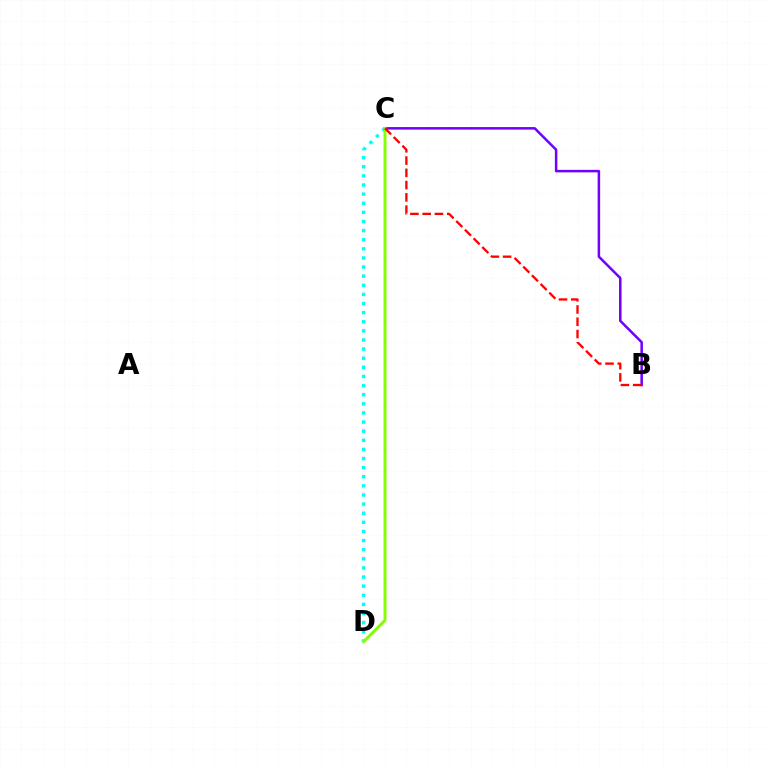{('C', 'D'): [{'color': '#00fff6', 'line_style': 'dotted', 'thickness': 2.48}, {'color': '#84ff00', 'line_style': 'solid', 'thickness': 2.12}], ('B', 'C'): [{'color': '#7200ff', 'line_style': 'solid', 'thickness': 1.81}, {'color': '#ff0000', 'line_style': 'dashed', 'thickness': 1.67}]}